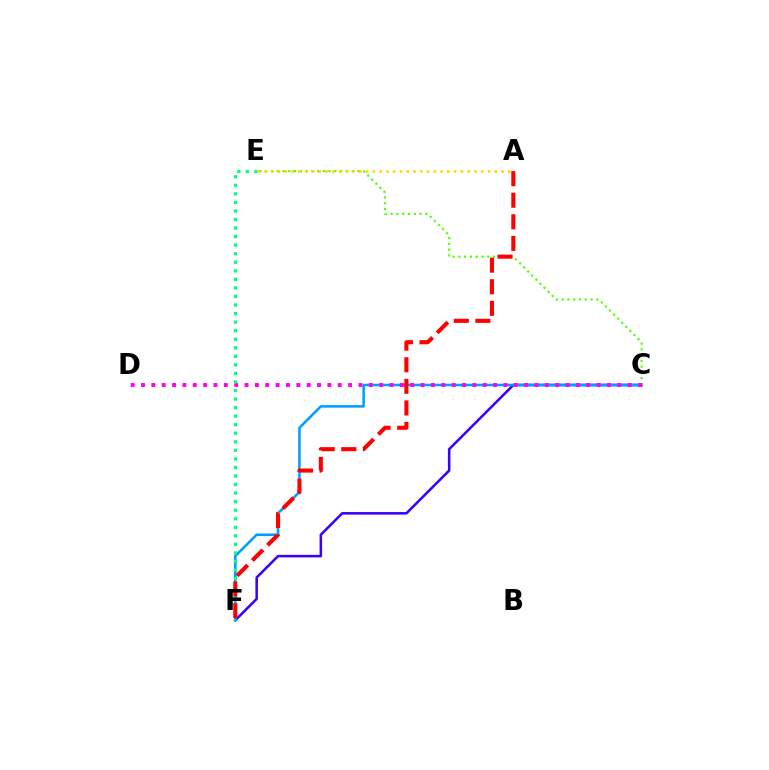{('C', 'F'): [{'color': '#3700ff', 'line_style': 'solid', 'thickness': 1.83}, {'color': '#009eff', 'line_style': 'solid', 'thickness': 1.83}], ('C', 'E'): [{'color': '#4fff00', 'line_style': 'dotted', 'thickness': 1.57}], ('C', 'D'): [{'color': '#ff00ed', 'line_style': 'dotted', 'thickness': 2.81}], ('E', 'F'): [{'color': '#00ff86', 'line_style': 'dotted', 'thickness': 2.32}], ('A', 'F'): [{'color': '#ff0000', 'line_style': 'dashed', 'thickness': 2.93}], ('A', 'E'): [{'color': '#ffd500', 'line_style': 'dotted', 'thickness': 1.84}]}